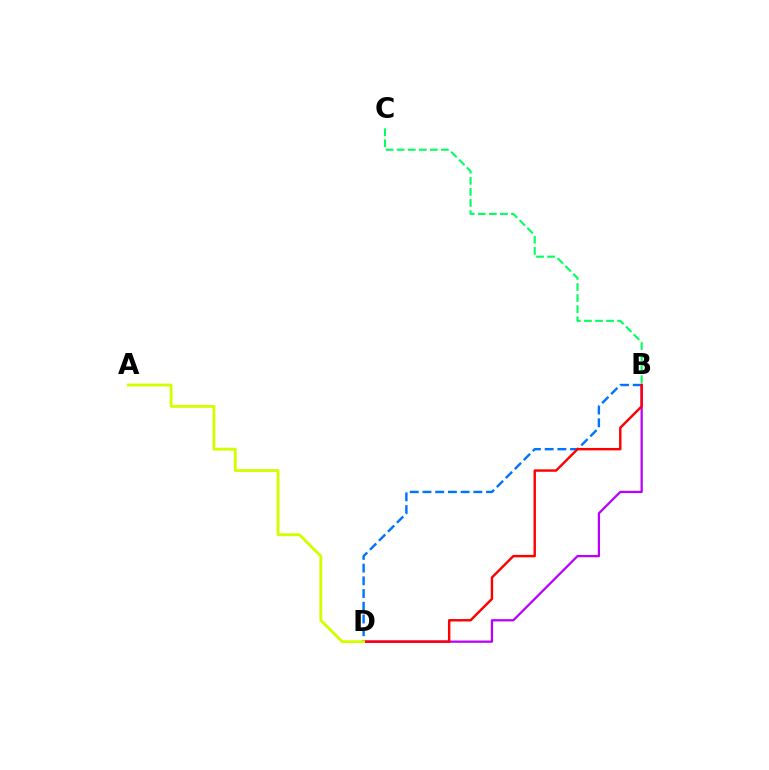{('B', 'D'): [{'color': '#0074ff', 'line_style': 'dashed', 'thickness': 1.73}, {'color': '#b900ff', 'line_style': 'solid', 'thickness': 1.62}, {'color': '#ff0000', 'line_style': 'solid', 'thickness': 1.74}], ('A', 'D'): [{'color': '#d1ff00', 'line_style': 'solid', 'thickness': 2.06}], ('B', 'C'): [{'color': '#00ff5c', 'line_style': 'dashed', 'thickness': 1.5}]}